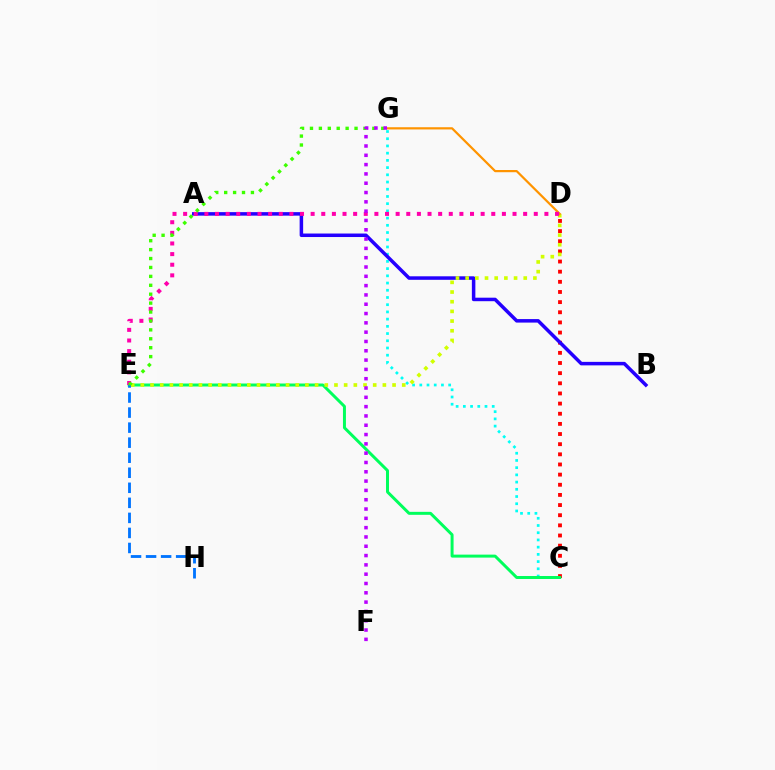{('C', 'D'): [{'color': '#ff0000', 'line_style': 'dotted', 'thickness': 2.76}], ('C', 'G'): [{'color': '#00fff6', 'line_style': 'dotted', 'thickness': 1.96}], ('C', 'E'): [{'color': '#00ff5c', 'line_style': 'solid', 'thickness': 2.14}], ('A', 'B'): [{'color': '#2500ff', 'line_style': 'solid', 'thickness': 2.53}], ('D', 'E'): [{'color': '#d1ff00', 'line_style': 'dotted', 'thickness': 2.63}, {'color': '#ff00ac', 'line_style': 'dotted', 'thickness': 2.89}], ('D', 'G'): [{'color': '#ff9400', 'line_style': 'solid', 'thickness': 1.59}], ('E', 'G'): [{'color': '#3dff00', 'line_style': 'dotted', 'thickness': 2.42}], ('F', 'G'): [{'color': '#b900ff', 'line_style': 'dotted', 'thickness': 2.53}], ('E', 'H'): [{'color': '#0074ff', 'line_style': 'dashed', 'thickness': 2.04}]}